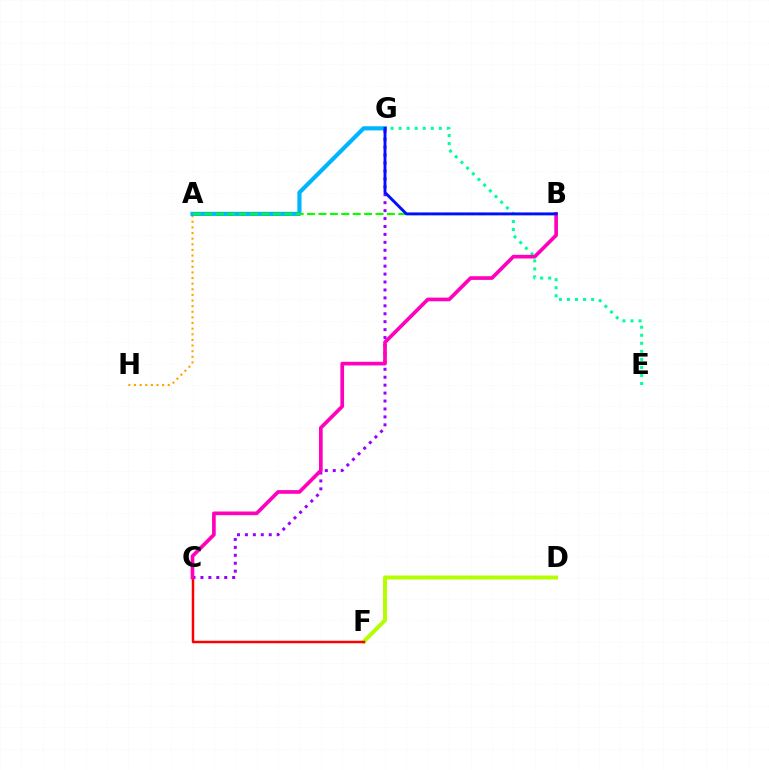{('A', 'H'): [{'color': '#ffa500', 'line_style': 'dotted', 'thickness': 1.53}], ('D', 'F'): [{'color': '#b3ff00', 'line_style': 'solid', 'thickness': 2.85}], ('C', 'F'): [{'color': '#ff0000', 'line_style': 'solid', 'thickness': 1.79}], ('E', 'G'): [{'color': '#00ff9d', 'line_style': 'dotted', 'thickness': 2.18}], ('A', 'G'): [{'color': '#00b5ff', 'line_style': 'solid', 'thickness': 2.98}], ('C', 'G'): [{'color': '#9b00ff', 'line_style': 'dotted', 'thickness': 2.16}], ('B', 'C'): [{'color': '#ff00bd', 'line_style': 'solid', 'thickness': 2.64}], ('A', 'B'): [{'color': '#08ff00', 'line_style': 'dashed', 'thickness': 1.55}], ('B', 'G'): [{'color': '#0010ff', 'line_style': 'solid', 'thickness': 2.09}]}